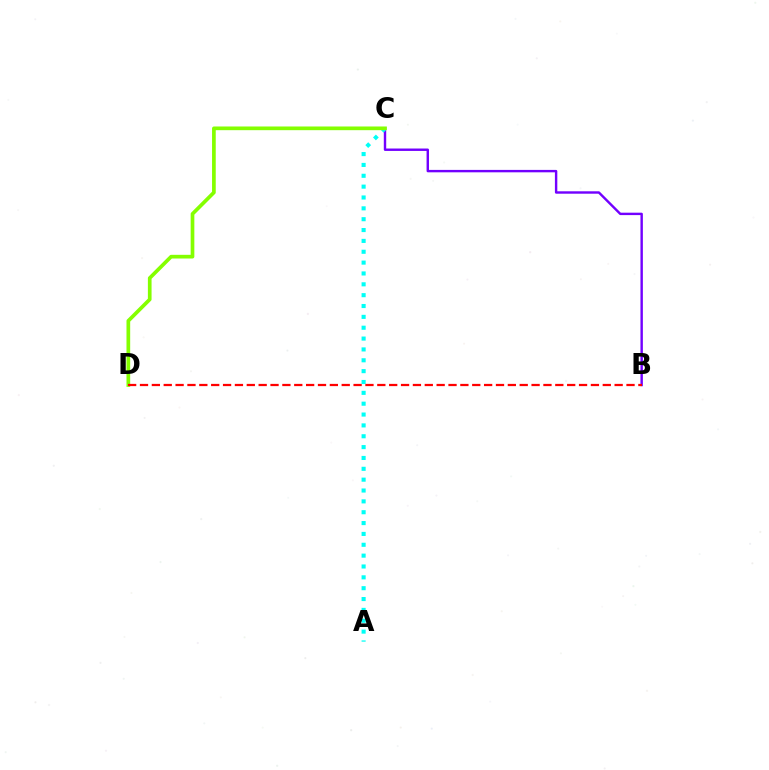{('B', 'C'): [{'color': '#7200ff', 'line_style': 'solid', 'thickness': 1.74}], ('A', 'C'): [{'color': '#00fff6', 'line_style': 'dotted', 'thickness': 2.95}], ('C', 'D'): [{'color': '#84ff00', 'line_style': 'solid', 'thickness': 2.66}], ('B', 'D'): [{'color': '#ff0000', 'line_style': 'dashed', 'thickness': 1.61}]}